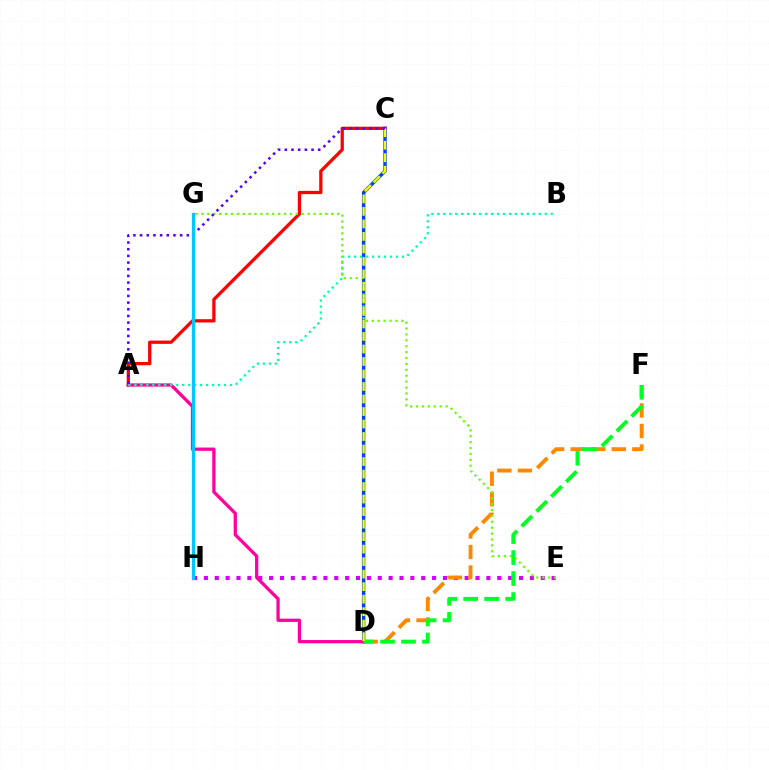{('E', 'H'): [{'color': '#d600ff', 'line_style': 'dotted', 'thickness': 2.95}], ('D', 'F'): [{'color': '#ff8800', 'line_style': 'dashed', 'thickness': 2.79}, {'color': '#00ff27', 'line_style': 'dashed', 'thickness': 2.85}], ('C', 'D'): [{'color': '#003fff', 'line_style': 'solid', 'thickness': 2.45}, {'color': '#eeff00', 'line_style': 'dashed', 'thickness': 1.7}], ('A', 'C'): [{'color': '#ff0000', 'line_style': 'solid', 'thickness': 2.35}, {'color': '#4f00ff', 'line_style': 'dotted', 'thickness': 1.81}], ('A', 'D'): [{'color': '#ff00a0', 'line_style': 'solid', 'thickness': 2.35}], ('A', 'B'): [{'color': '#00ffaf', 'line_style': 'dotted', 'thickness': 1.62}], ('E', 'G'): [{'color': '#66ff00', 'line_style': 'dotted', 'thickness': 1.6}], ('G', 'H'): [{'color': '#00c7ff', 'line_style': 'solid', 'thickness': 2.38}]}